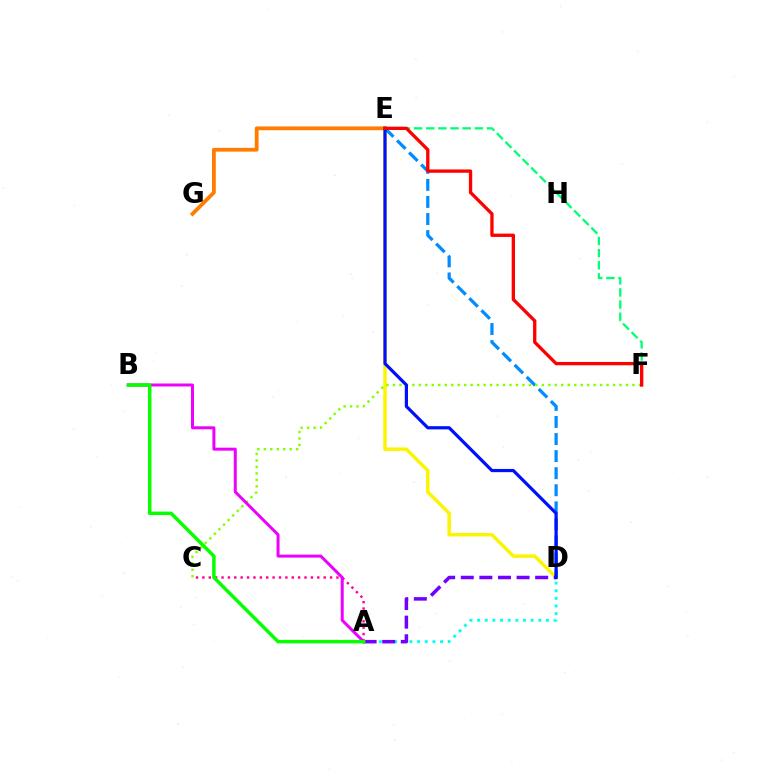{('E', 'F'): [{'color': '#00ff74', 'line_style': 'dashed', 'thickness': 1.65}, {'color': '#ff0000', 'line_style': 'solid', 'thickness': 2.39}], ('A', 'C'): [{'color': '#ff0094', 'line_style': 'dotted', 'thickness': 1.73}], ('D', 'E'): [{'color': '#fcf500', 'line_style': 'solid', 'thickness': 2.49}, {'color': '#008cff', 'line_style': 'dashed', 'thickness': 2.32}, {'color': '#0010ff', 'line_style': 'solid', 'thickness': 2.31}], ('A', 'D'): [{'color': '#00fff6', 'line_style': 'dotted', 'thickness': 2.08}, {'color': '#7200ff', 'line_style': 'dashed', 'thickness': 2.53}], ('C', 'F'): [{'color': '#84ff00', 'line_style': 'dotted', 'thickness': 1.76}], ('E', 'G'): [{'color': '#ff7c00', 'line_style': 'solid', 'thickness': 2.73}], ('A', 'B'): [{'color': '#ee00ff', 'line_style': 'solid', 'thickness': 2.15}, {'color': '#08ff00', 'line_style': 'solid', 'thickness': 2.51}]}